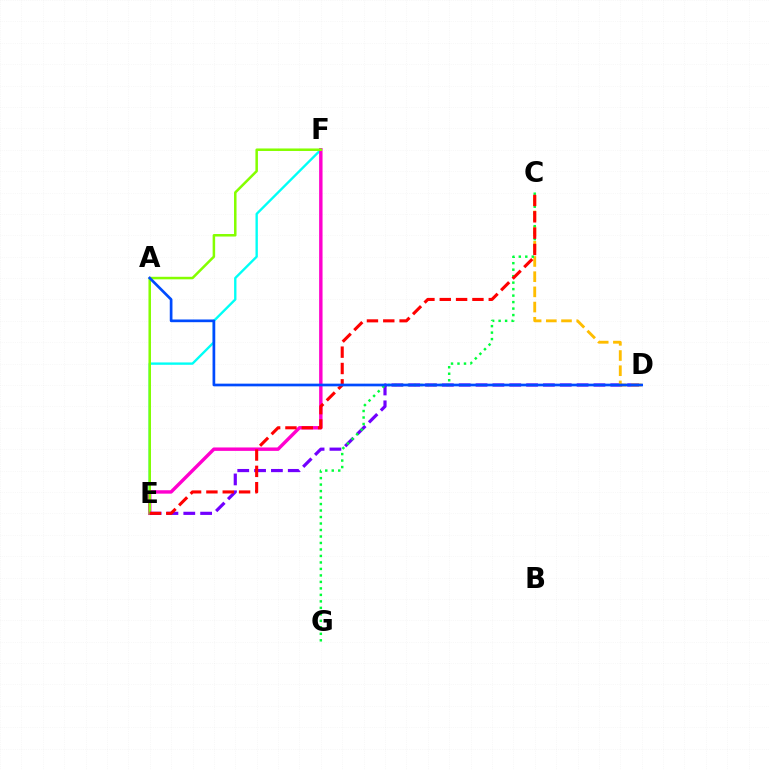{('E', 'F'): [{'color': '#00fff6', 'line_style': 'solid', 'thickness': 1.7}, {'color': '#ff00cf', 'line_style': 'solid', 'thickness': 2.46}, {'color': '#84ff00', 'line_style': 'solid', 'thickness': 1.81}], ('D', 'E'): [{'color': '#7200ff', 'line_style': 'dashed', 'thickness': 2.29}], ('C', 'D'): [{'color': '#ffbd00', 'line_style': 'dashed', 'thickness': 2.06}], ('C', 'G'): [{'color': '#00ff39', 'line_style': 'dotted', 'thickness': 1.76}], ('C', 'E'): [{'color': '#ff0000', 'line_style': 'dashed', 'thickness': 2.22}], ('A', 'D'): [{'color': '#004bff', 'line_style': 'solid', 'thickness': 1.94}]}